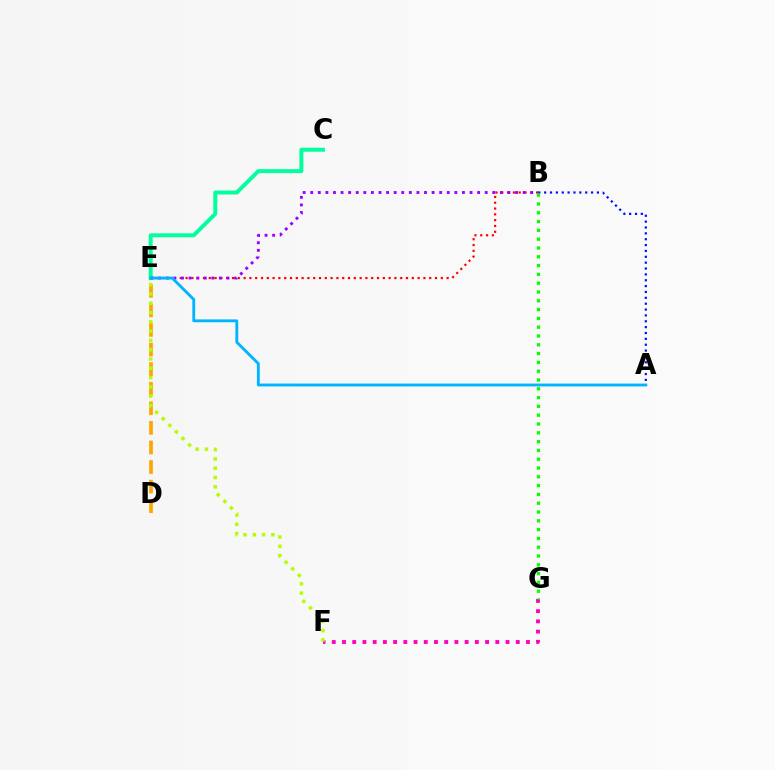{('B', 'E'): [{'color': '#ff0000', 'line_style': 'dotted', 'thickness': 1.58}, {'color': '#9b00ff', 'line_style': 'dotted', 'thickness': 2.06}], ('C', 'E'): [{'color': '#00ff9d', 'line_style': 'solid', 'thickness': 2.84}], ('F', 'G'): [{'color': '#ff00bd', 'line_style': 'dotted', 'thickness': 2.78}], ('D', 'E'): [{'color': '#ffa500', 'line_style': 'dashed', 'thickness': 2.66}], ('A', 'B'): [{'color': '#0010ff', 'line_style': 'dotted', 'thickness': 1.59}], ('E', 'F'): [{'color': '#b3ff00', 'line_style': 'dotted', 'thickness': 2.52}], ('A', 'E'): [{'color': '#00b5ff', 'line_style': 'solid', 'thickness': 2.05}], ('B', 'G'): [{'color': '#08ff00', 'line_style': 'dotted', 'thickness': 2.39}]}